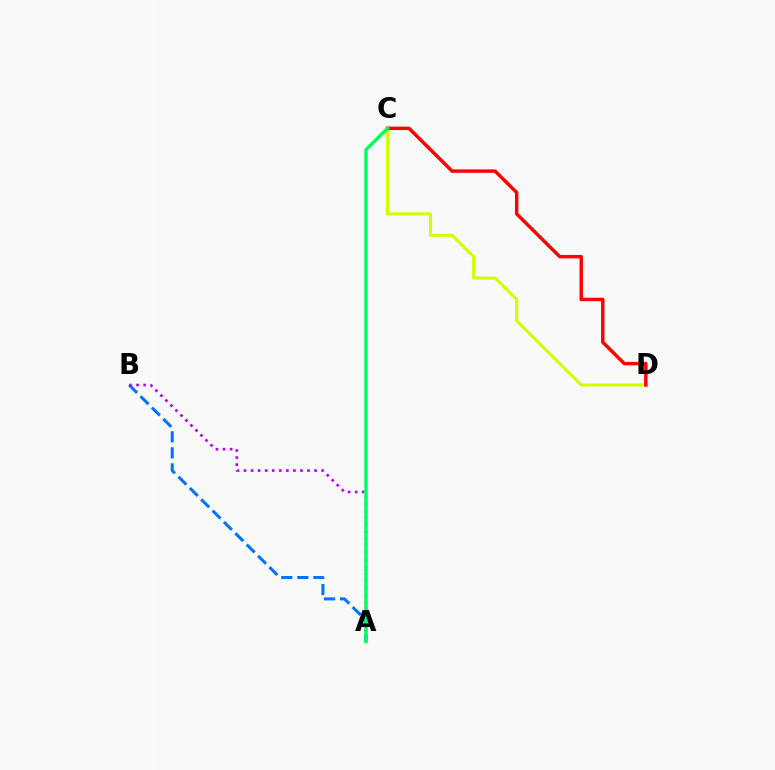{('C', 'D'): [{'color': '#d1ff00', 'line_style': 'solid', 'thickness': 2.17}, {'color': '#ff0000', 'line_style': 'solid', 'thickness': 2.47}], ('A', 'B'): [{'color': '#0074ff', 'line_style': 'dashed', 'thickness': 2.18}, {'color': '#b900ff', 'line_style': 'dotted', 'thickness': 1.92}], ('A', 'C'): [{'color': '#00ff5c', 'line_style': 'solid', 'thickness': 2.42}]}